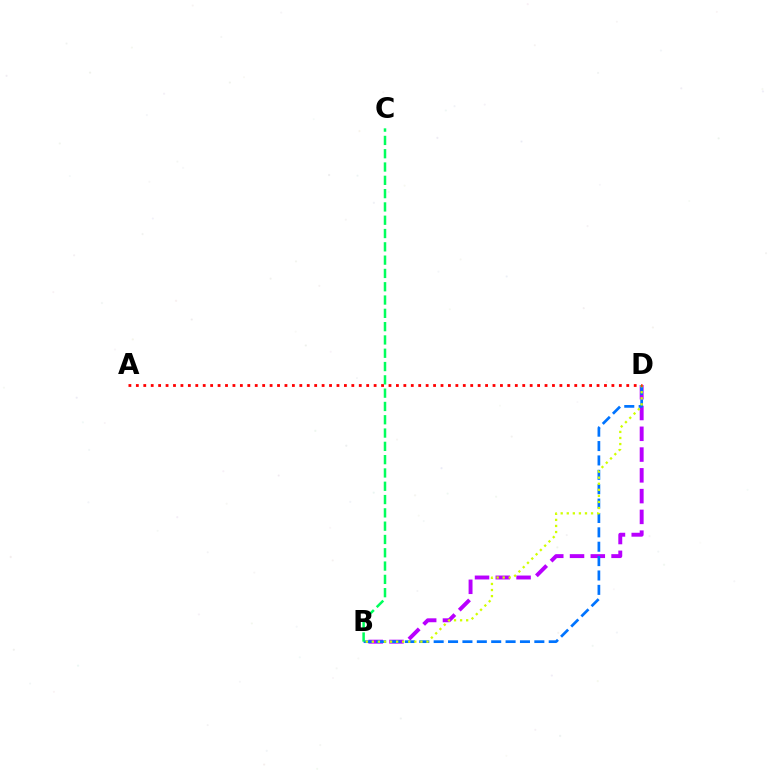{('B', 'D'): [{'color': '#b900ff', 'line_style': 'dashed', 'thickness': 2.82}, {'color': '#0074ff', 'line_style': 'dashed', 'thickness': 1.95}, {'color': '#d1ff00', 'line_style': 'dotted', 'thickness': 1.65}], ('A', 'D'): [{'color': '#ff0000', 'line_style': 'dotted', 'thickness': 2.02}], ('B', 'C'): [{'color': '#00ff5c', 'line_style': 'dashed', 'thickness': 1.81}]}